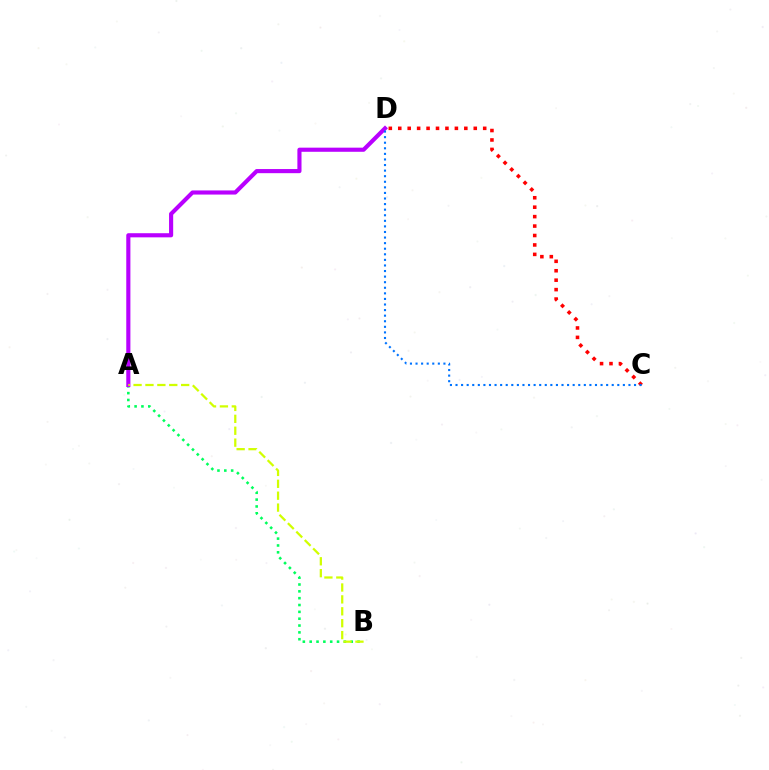{('A', 'B'): [{'color': '#00ff5c', 'line_style': 'dotted', 'thickness': 1.86}, {'color': '#d1ff00', 'line_style': 'dashed', 'thickness': 1.62}], ('A', 'D'): [{'color': '#b900ff', 'line_style': 'solid', 'thickness': 2.97}], ('C', 'D'): [{'color': '#ff0000', 'line_style': 'dotted', 'thickness': 2.56}, {'color': '#0074ff', 'line_style': 'dotted', 'thickness': 1.52}]}